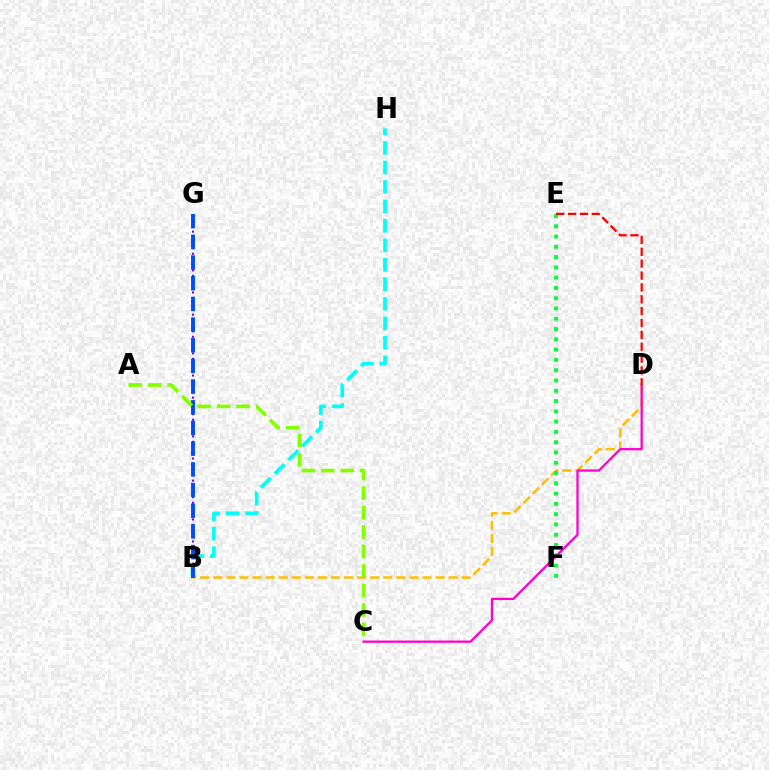{('B', 'G'): [{'color': '#7200ff', 'line_style': 'dotted', 'thickness': 1.5}, {'color': '#004bff', 'line_style': 'dashed', 'thickness': 2.81}], ('B', 'D'): [{'color': '#ffbd00', 'line_style': 'dashed', 'thickness': 1.78}], ('C', 'D'): [{'color': '#ff00cf', 'line_style': 'solid', 'thickness': 1.63}], ('E', 'F'): [{'color': '#00ff39', 'line_style': 'dotted', 'thickness': 2.79}], ('B', 'H'): [{'color': '#00fff6', 'line_style': 'dashed', 'thickness': 2.65}], ('D', 'E'): [{'color': '#ff0000', 'line_style': 'dashed', 'thickness': 1.61}], ('A', 'C'): [{'color': '#84ff00', 'line_style': 'dashed', 'thickness': 2.65}]}